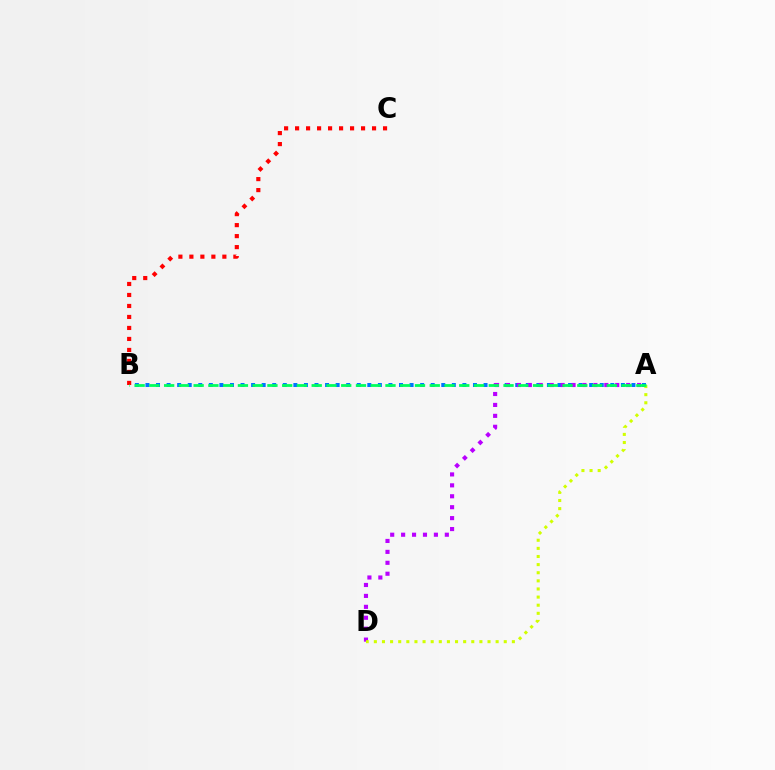{('B', 'C'): [{'color': '#ff0000', 'line_style': 'dotted', 'thickness': 2.99}], ('A', 'B'): [{'color': '#0074ff', 'line_style': 'dotted', 'thickness': 2.87}, {'color': '#00ff5c', 'line_style': 'dashed', 'thickness': 2.0}], ('A', 'D'): [{'color': '#b900ff', 'line_style': 'dotted', 'thickness': 2.97}, {'color': '#d1ff00', 'line_style': 'dotted', 'thickness': 2.21}]}